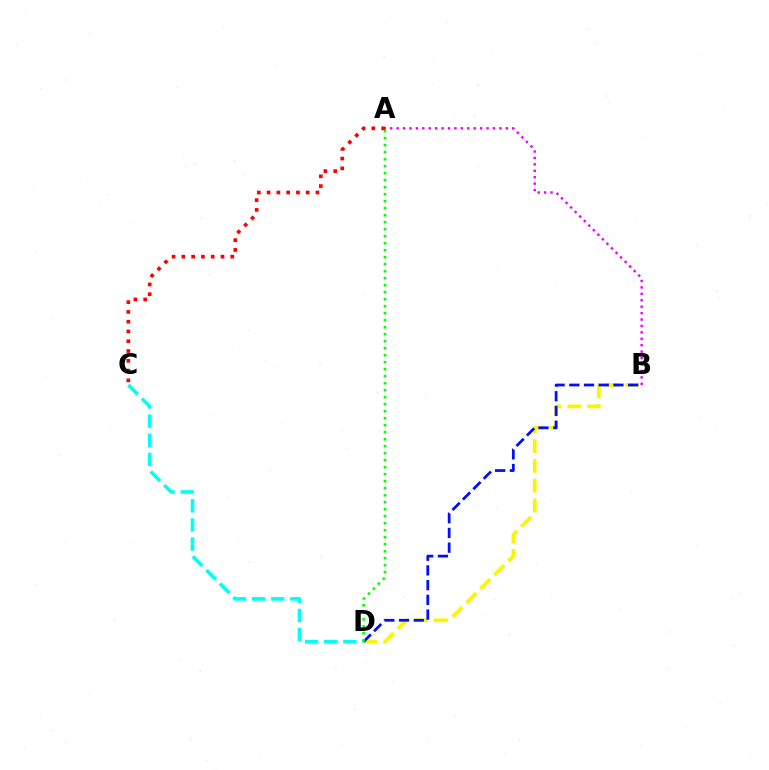{('B', 'D'): [{'color': '#fcf500', 'line_style': 'dashed', 'thickness': 2.69}, {'color': '#0010ff', 'line_style': 'dashed', 'thickness': 2.0}], ('A', 'B'): [{'color': '#ee00ff', 'line_style': 'dotted', 'thickness': 1.75}], ('C', 'D'): [{'color': '#00fff6', 'line_style': 'dashed', 'thickness': 2.6}], ('A', 'D'): [{'color': '#08ff00', 'line_style': 'dotted', 'thickness': 1.9}], ('A', 'C'): [{'color': '#ff0000', 'line_style': 'dotted', 'thickness': 2.66}]}